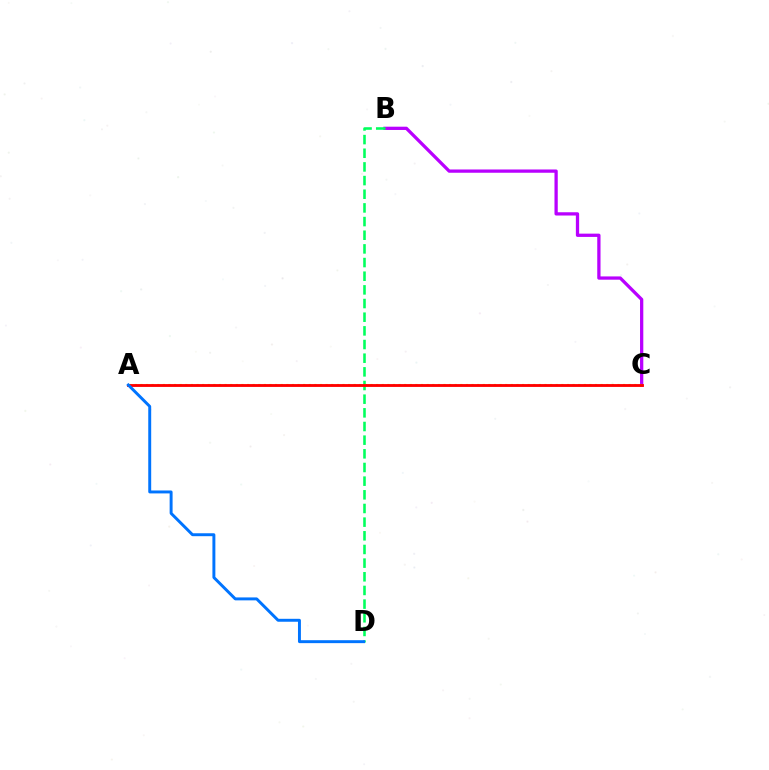{('B', 'C'): [{'color': '#b900ff', 'line_style': 'solid', 'thickness': 2.36}], ('B', 'D'): [{'color': '#00ff5c', 'line_style': 'dashed', 'thickness': 1.86}], ('A', 'C'): [{'color': '#d1ff00', 'line_style': 'dotted', 'thickness': 1.52}, {'color': '#ff0000', 'line_style': 'solid', 'thickness': 2.05}], ('A', 'D'): [{'color': '#0074ff', 'line_style': 'solid', 'thickness': 2.12}]}